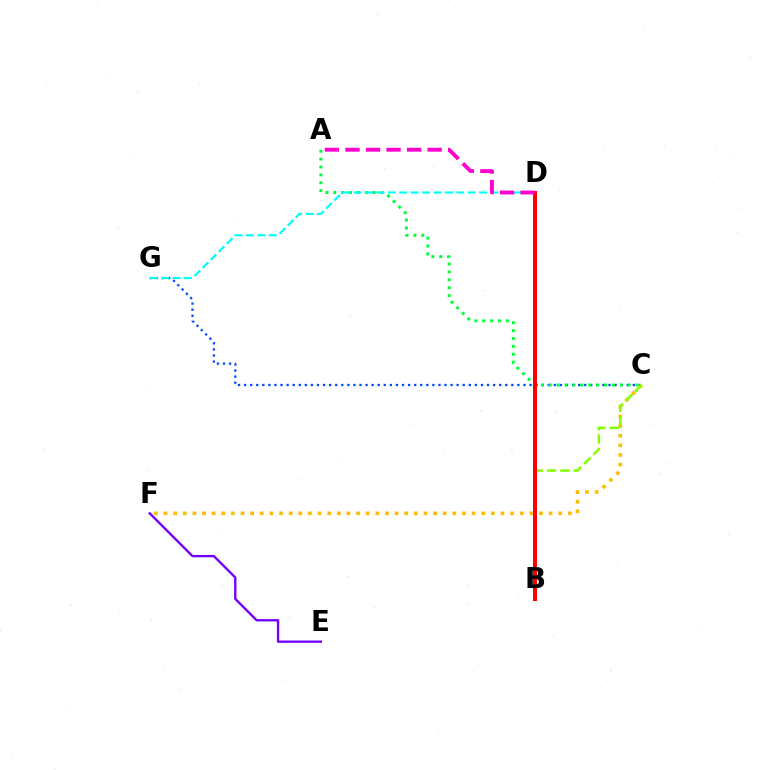{('C', 'G'): [{'color': '#004bff', 'line_style': 'dotted', 'thickness': 1.65}], ('C', 'F'): [{'color': '#ffbd00', 'line_style': 'dotted', 'thickness': 2.62}], ('A', 'C'): [{'color': '#00ff39', 'line_style': 'dotted', 'thickness': 2.14}], ('D', 'G'): [{'color': '#00fff6', 'line_style': 'dashed', 'thickness': 1.55}], ('B', 'C'): [{'color': '#84ff00', 'line_style': 'dashed', 'thickness': 1.8}], ('B', 'D'): [{'color': '#ff0000', 'line_style': 'solid', 'thickness': 2.88}], ('A', 'D'): [{'color': '#ff00cf', 'line_style': 'dashed', 'thickness': 2.79}], ('E', 'F'): [{'color': '#7200ff', 'line_style': 'solid', 'thickness': 1.69}]}